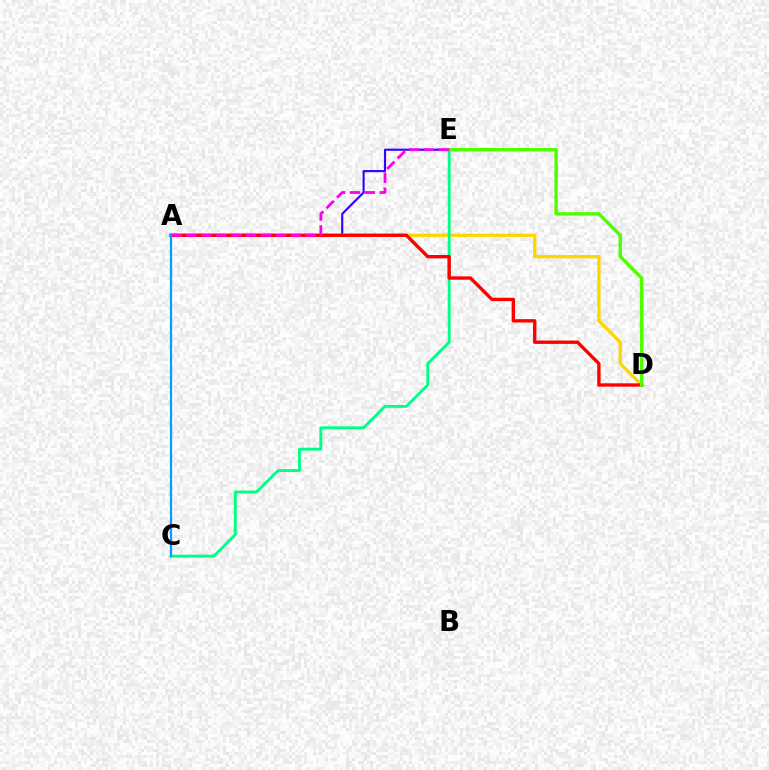{('A', 'E'): [{'color': '#3700ff', 'line_style': 'solid', 'thickness': 1.53}, {'color': '#ff00ed', 'line_style': 'dashed', 'thickness': 2.02}], ('A', 'D'): [{'color': '#ffd500', 'line_style': 'solid', 'thickness': 2.37}, {'color': '#ff0000', 'line_style': 'solid', 'thickness': 2.42}], ('C', 'E'): [{'color': '#00ff86', 'line_style': 'solid', 'thickness': 2.08}], ('D', 'E'): [{'color': '#4fff00', 'line_style': 'solid', 'thickness': 2.48}], ('A', 'C'): [{'color': '#009eff', 'line_style': 'solid', 'thickness': 1.6}]}